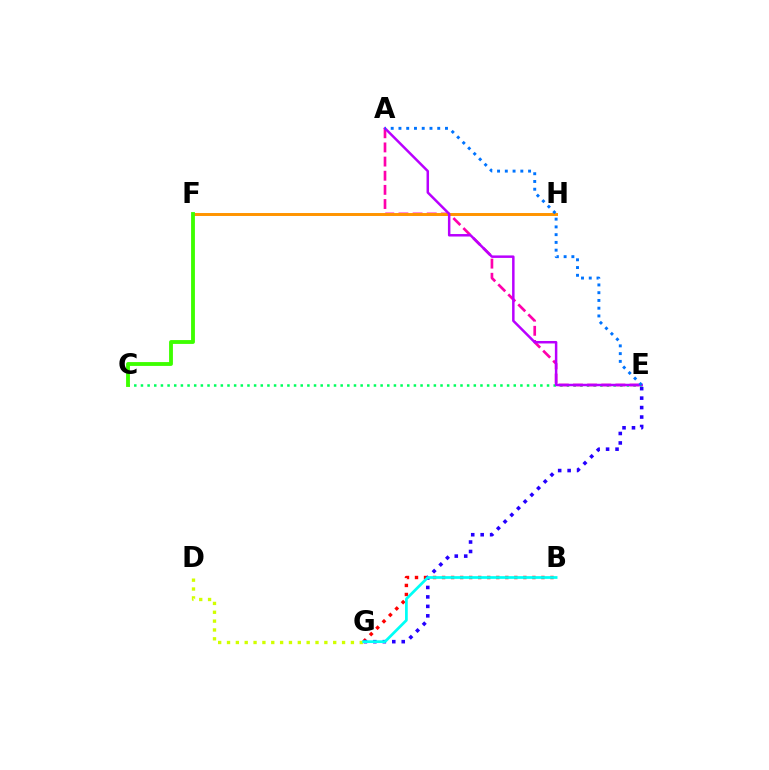{('B', 'G'): [{'color': '#ff0000', 'line_style': 'dotted', 'thickness': 2.45}, {'color': '#00fff6', 'line_style': 'solid', 'thickness': 1.97}], ('C', 'E'): [{'color': '#00ff5c', 'line_style': 'dotted', 'thickness': 1.81}], ('A', 'E'): [{'color': '#ff00ac', 'line_style': 'dashed', 'thickness': 1.92}, {'color': '#b900ff', 'line_style': 'solid', 'thickness': 1.79}, {'color': '#0074ff', 'line_style': 'dotted', 'thickness': 2.11}], ('E', 'G'): [{'color': '#2500ff', 'line_style': 'dotted', 'thickness': 2.57}], ('D', 'G'): [{'color': '#d1ff00', 'line_style': 'dotted', 'thickness': 2.4}], ('F', 'H'): [{'color': '#ff9400', 'line_style': 'solid', 'thickness': 2.13}], ('C', 'F'): [{'color': '#3dff00', 'line_style': 'solid', 'thickness': 2.77}]}